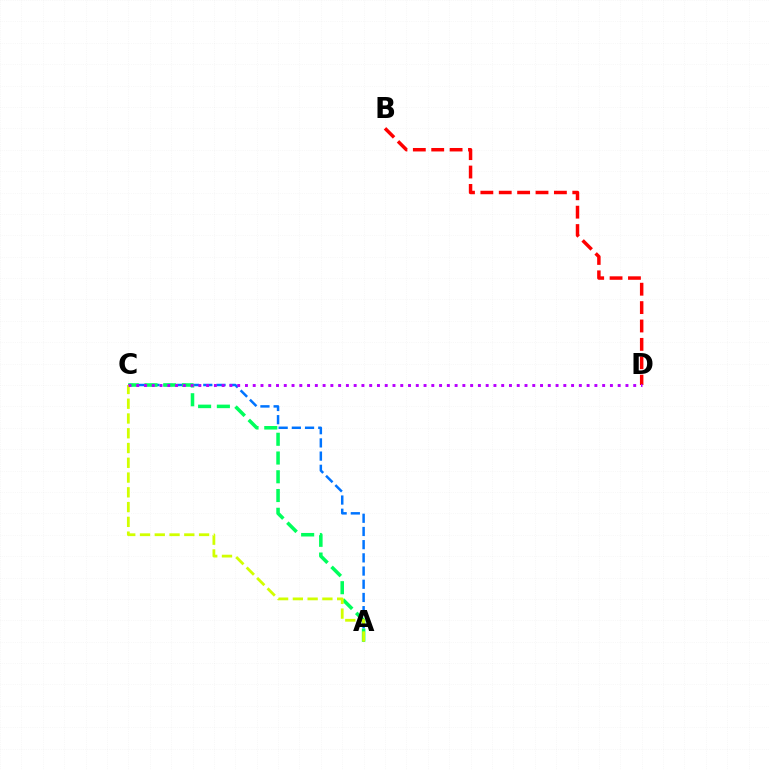{('A', 'C'): [{'color': '#0074ff', 'line_style': 'dashed', 'thickness': 1.79}, {'color': '#00ff5c', 'line_style': 'dashed', 'thickness': 2.55}, {'color': '#d1ff00', 'line_style': 'dashed', 'thickness': 2.01}], ('B', 'D'): [{'color': '#ff0000', 'line_style': 'dashed', 'thickness': 2.5}], ('C', 'D'): [{'color': '#b900ff', 'line_style': 'dotted', 'thickness': 2.11}]}